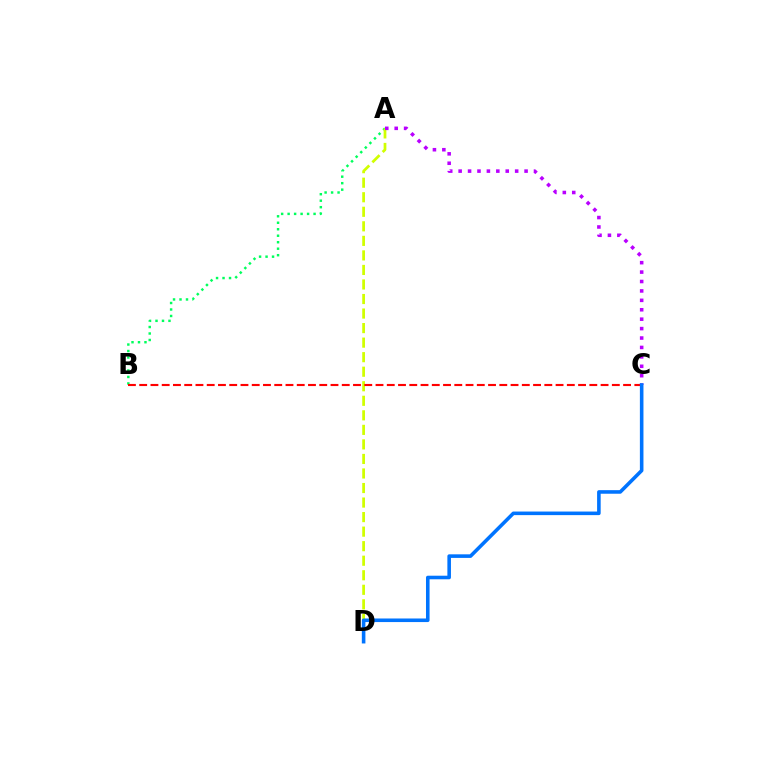{('A', 'B'): [{'color': '#00ff5c', 'line_style': 'dotted', 'thickness': 1.76}], ('A', 'D'): [{'color': '#d1ff00', 'line_style': 'dashed', 'thickness': 1.98}], ('B', 'C'): [{'color': '#ff0000', 'line_style': 'dashed', 'thickness': 1.53}], ('A', 'C'): [{'color': '#b900ff', 'line_style': 'dotted', 'thickness': 2.56}], ('C', 'D'): [{'color': '#0074ff', 'line_style': 'solid', 'thickness': 2.58}]}